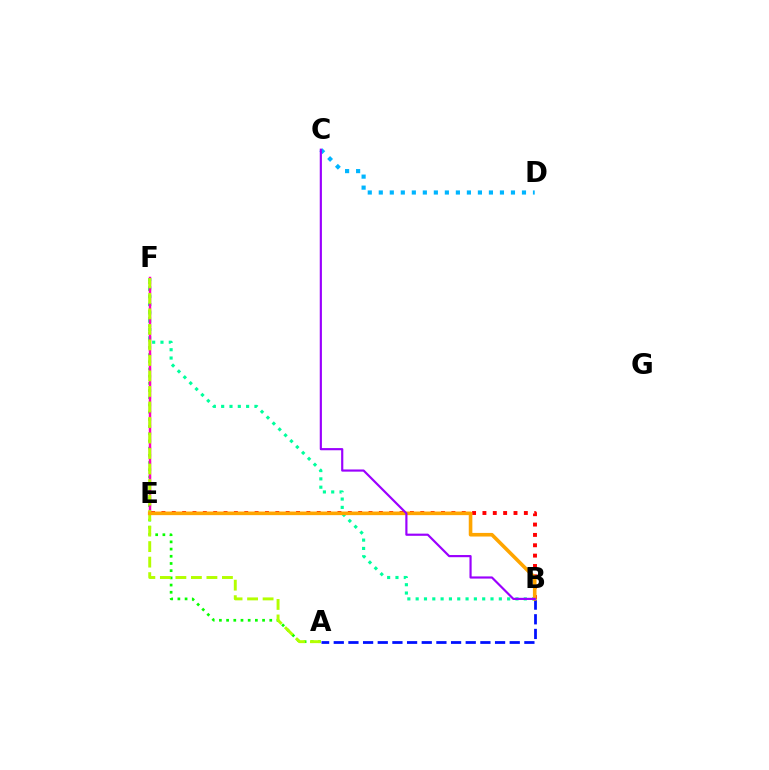{('A', 'F'): [{'color': '#08ff00', 'line_style': 'dotted', 'thickness': 1.96}, {'color': '#b3ff00', 'line_style': 'dashed', 'thickness': 2.11}], ('B', 'F'): [{'color': '#00ff9d', 'line_style': 'dotted', 'thickness': 2.26}], ('B', 'E'): [{'color': '#ff0000', 'line_style': 'dotted', 'thickness': 2.81}, {'color': '#ffa500', 'line_style': 'solid', 'thickness': 2.6}], ('A', 'B'): [{'color': '#0010ff', 'line_style': 'dashed', 'thickness': 1.99}], ('C', 'D'): [{'color': '#00b5ff', 'line_style': 'dotted', 'thickness': 2.99}], ('E', 'F'): [{'color': '#ff00bd', 'line_style': 'solid', 'thickness': 1.78}], ('B', 'C'): [{'color': '#9b00ff', 'line_style': 'solid', 'thickness': 1.56}]}